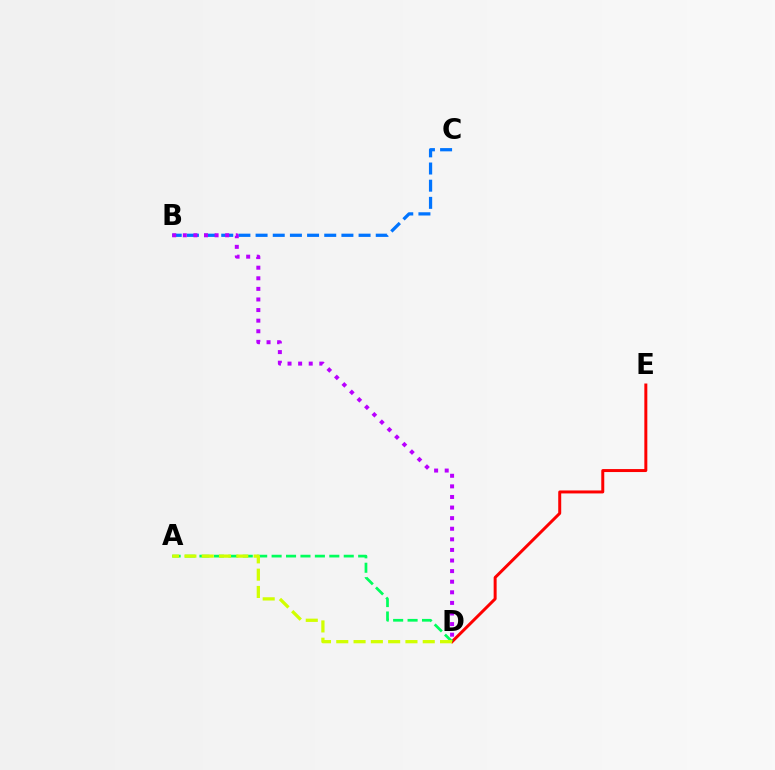{('D', 'E'): [{'color': '#ff0000', 'line_style': 'solid', 'thickness': 2.14}], ('B', 'C'): [{'color': '#0074ff', 'line_style': 'dashed', 'thickness': 2.33}], ('A', 'D'): [{'color': '#00ff5c', 'line_style': 'dashed', 'thickness': 1.96}, {'color': '#d1ff00', 'line_style': 'dashed', 'thickness': 2.35}], ('B', 'D'): [{'color': '#b900ff', 'line_style': 'dotted', 'thickness': 2.88}]}